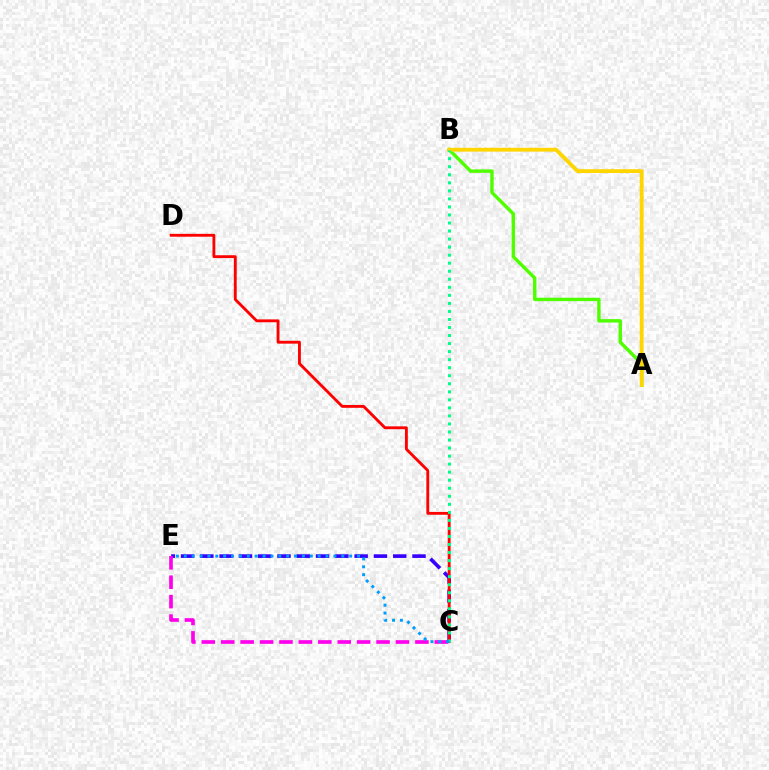{('C', 'E'): [{'color': '#3700ff', 'line_style': 'dashed', 'thickness': 2.62}, {'color': '#ff00ed', 'line_style': 'dashed', 'thickness': 2.64}, {'color': '#009eff', 'line_style': 'dotted', 'thickness': 2.14}], ('A', 'B'): [{'color': '#4fff00', 'line_style': 'solid', 'thickness': 2.46}, {'color': '#ffd500', 'line_style': 'solid', 'thickness': 2.76}], ('C', 'D'): [{'color': '#ff0000', 'line_style': 'solid', 'thickness': 2.06}], ('B', 'C'): [{'color': '#00ff86', 'line_style': 'dotted', 'thickness': 2.18}]}